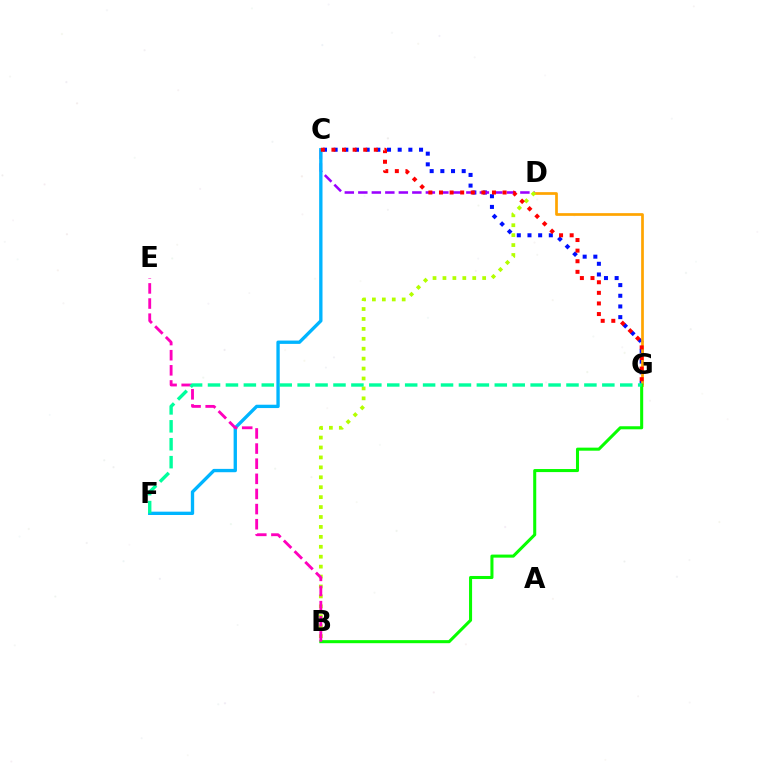{('C', 'G'): [{'color': '#0010ff', 'line_style': 'dotted', 'thickness': 2.9}, {'color': '#ff0000', 'line_style': 'dotted', 'thickness': 2.88}], ('C', 'D'): [{'color': '#9b00ff', 'line_style': 'dashed', 'thickness': 1.83}], ('D', 'G'): [{'color': '#ffa500', 'line_style': 'solid', 'thickness': 1.95}], ('C', 'F'): [{'color': '#00b5ff', 'line_style': 'solid', 'thickness': 2.4}], ('B', 'G'): [{'color': '#08ff00', 'line_style': 'solid', 'thickness': 2.2}], ('B', 'D'): [{'color': '#b3ff00', 'line_style': 'dotted', 'thickness': 2.7}], ('B', 'E'): [{'color': '#ff00bd', 'line_style': 'dashed', 'thickness': 2.06}], ('F', 'G'): [{'color': '#00ff9d', 'line_style': 'dashed', 'thickness': 2.43}]}